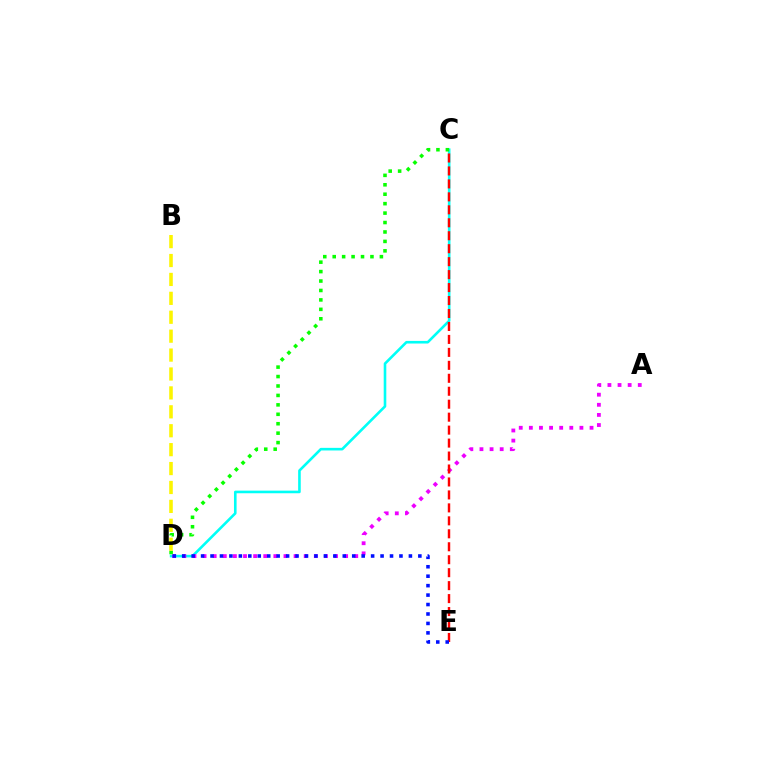{('C', 'D'): [{'color': '#00fff6', 'line_style': 'solid', 'thickness': 1.88}, {'color': '#08ff00', 'line_style': 'dotted', 'thickness': 2.56}], ('A', 'D'): [{'color': '#ee00ff', 'line_style': 'dotted', 'thickness': 2.75}], ('C', 'E'): [{'color': '#ff0000', 'line_style': 'dashed', 'thickness': 1.76}], ('B', 'D'): [{'color': '#fcf500', 'line_style': 'dashed', 'thickness': 2.57}], ('D', 'E'): [{'color': '#0010ff', 'line_style': 'dotted', 'thickness': 2.57}]}